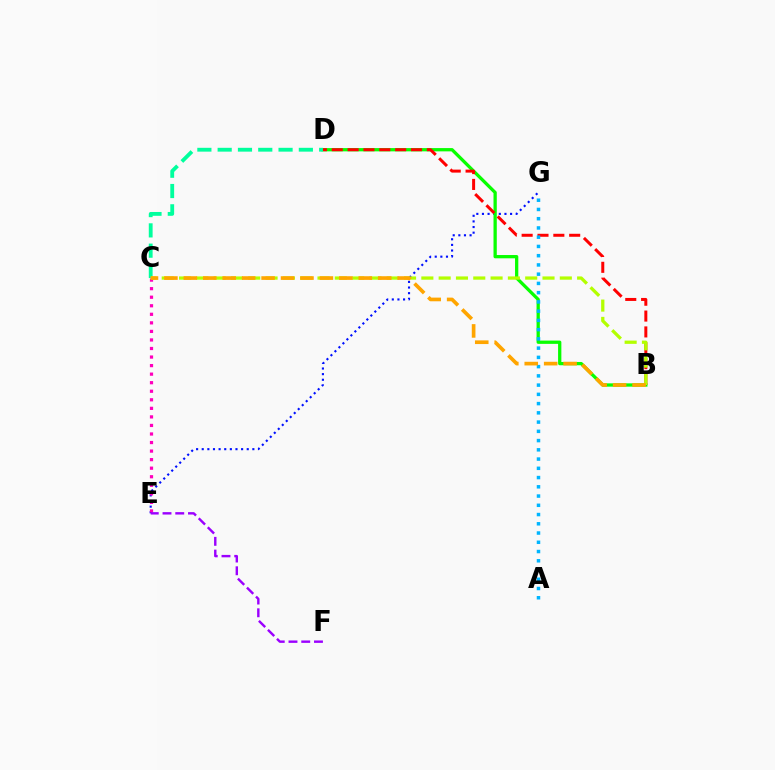{('E', 'G'): [{'color': '#0010ff', 'line_style': 'dotted', 'thickness': 1.53}], ('B', 'D'): [{'color': '#08ff00', 'line_style': 'solid', 'thickness': 2.36}, {'color': '#ff0000', 'line_style': 'dashed', 'thickness': 2.15}], ('A', 'G'): [{'color': '#00b5ff', 'line_style': 'dotted', 'thickness': 2.51}], ('C', 'E'): [{'color': '#ff00bd', 'line_style': 'dotted', 'thickness': 2.32}], ('C', 'D'): [{'color': '#00ff9d', 'line_style': 'dashed', 'thickness': 2.76}], ('E', 'F'): [{'color': '#9b00ff', 'line_style': 'dashed', 'thickness': 1.73}], ('B', 'C'): [{'color': '#b3ff00', 'line_style': 'dashed', 'thickness': 2.35}, {'color': '#ffa500', 'line_style': 'dashed', 'thickness': 2.64}]}